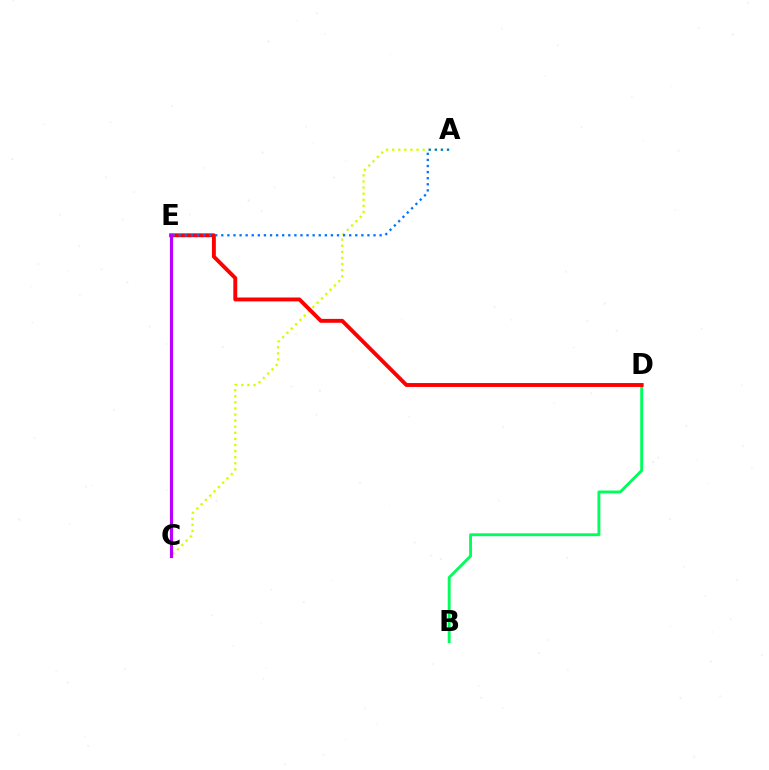{('B', 'D'): [{'color': '#00ff5c', 'line_style': 'solid', 'thickness': 2.08}], ('A', 'C'): [{'color': '#d1ff00', 'line_style': 'dotted', 'thickness': 1.66}], ('D', 'E'): [{'color': '#ff0000', 'line_style': 'solid', 'thickness': 2.8}], ('A', 'E'): [{'color': '#0074ff', 'line_style': 'dotted', 'thickness': 1.65}], ('C', 'E'): [{'color': '#b900ff', 'line_style': 'solid', 'thickness': 2.26}]}